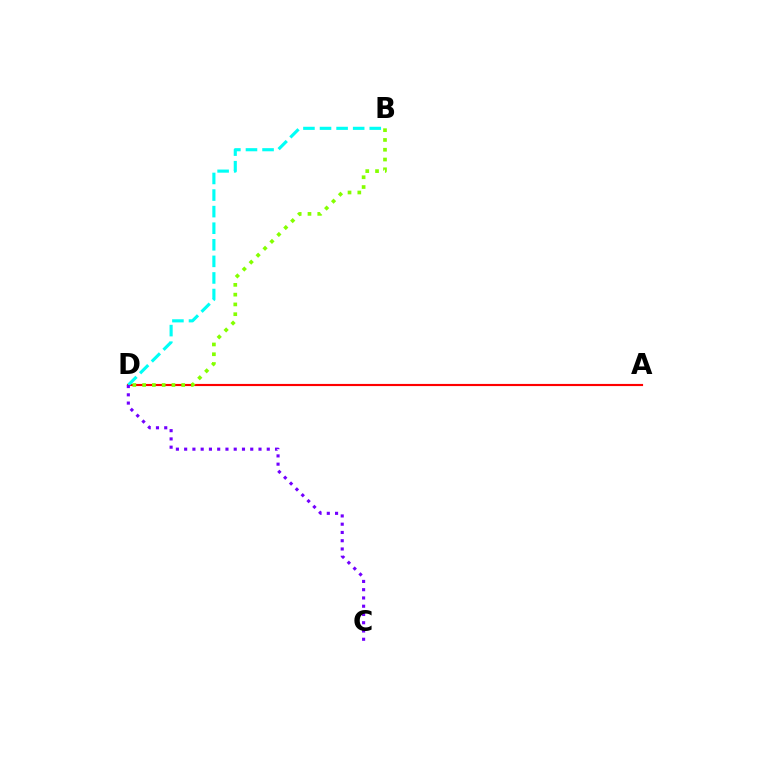{('A', 'D'): [{'color': '#ff0000', 'line_style': 'solid', 'thickness': 1.55}], ('B', 'D'): [{'color': '#00fff6', 'line_style': 'dashed', 'thickness': 2.25}, {'color': '#84ff00', 'line_style': 'dotted', 'thickness': 2.66}], ('C', 'D'): [{'color': '#7200ff', 'line_style': 'dotted', 'thickness': 2.24}]}